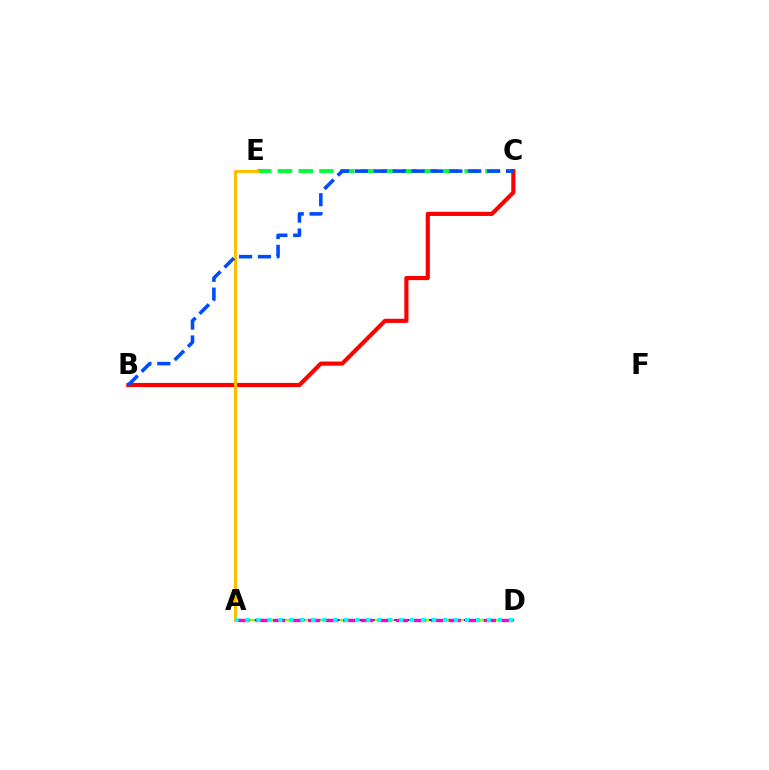{('A', 'D'): [{'color': '#7200ff', 'line_style': 'solid', 'thickness': 1.51}, {'color': '#84ff00', 'line_style': 'dashed', 'thickness': 1.58}, {'color': '#ff00cf', 'line_style': 'dashed', 'thickness': 2.39}, {'color': '#00fff6', 'line_style': 'dotted', 'thickness': 2.98}], ('C', 'E'): [{'color': '#00ff39', 'line_style': 'dashed', 'thickness': 2.82}], ('B', 'C'): [{'color': '#ff0000', 'line_style': 'solid', 'thickness': 2.98}, {'color': '#004bff', 'line_style': 'dashed', 'thickness': 2.57}], ('A', 'E'): [{'color': '#ffbd00', 'line_style': 'solid', 'thickness': 2.18}]}